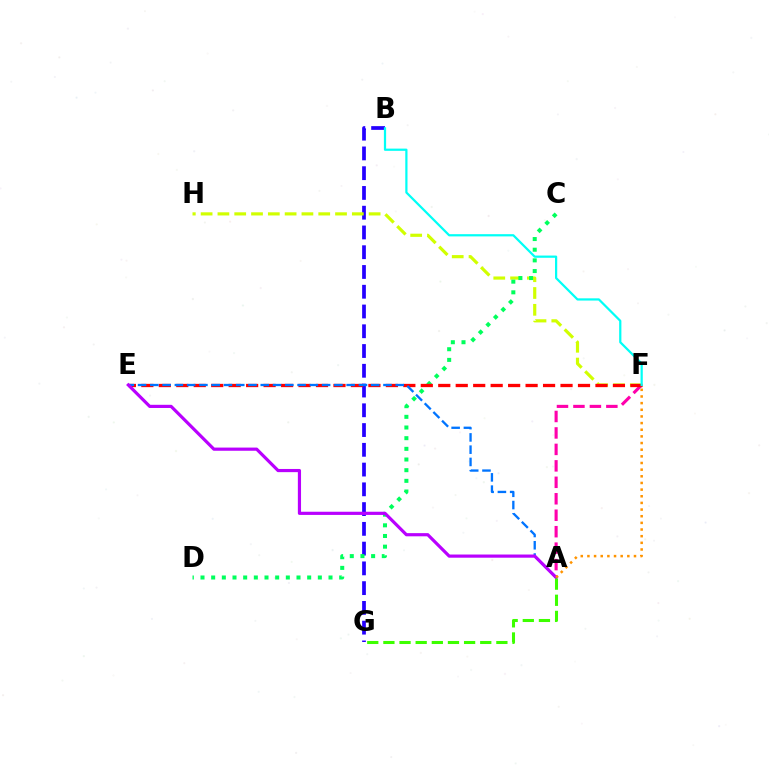{('B', 'G'): [{'color': '#2500ff', 'line_style': 'dashed', 'thickness': 2.68}], ('A', 'F'): [{'color': '#ff00ac', 'line_style': 'dashed', 'thickness': 2.24}, {'color': '#ff9400', 'line_style': 'dotted', 'thickness': 1.81}], ('F', 'H'): [{'color': '#d1ff00', 'line_style': 'dashed', 'thickness': 2.28}], ('C', 'D'): [{'color': '#00ff5c', 'line_style': 'dotted', 'thickness': 2.9}], ('E', 'F'): [{'color': '#ff0000', 'line_style': 'dashed', 'thickness': 2.37}], ('A', 'E'): [{'color': '#0074ff', 'line_style': 'dashed', 'thickness': 1.67}, {'color': '#b900ff', 'line_style': 'solid', 'thickness': 2.29}], ('A', 'G'): [{'color': '#3dff00', 'line_style': 'dashed', 'thickness': 2.19}], ('B', 'F'): [{'color': '#00fff6', 'line_style': 'solid', 'thickness': 1.6}]}